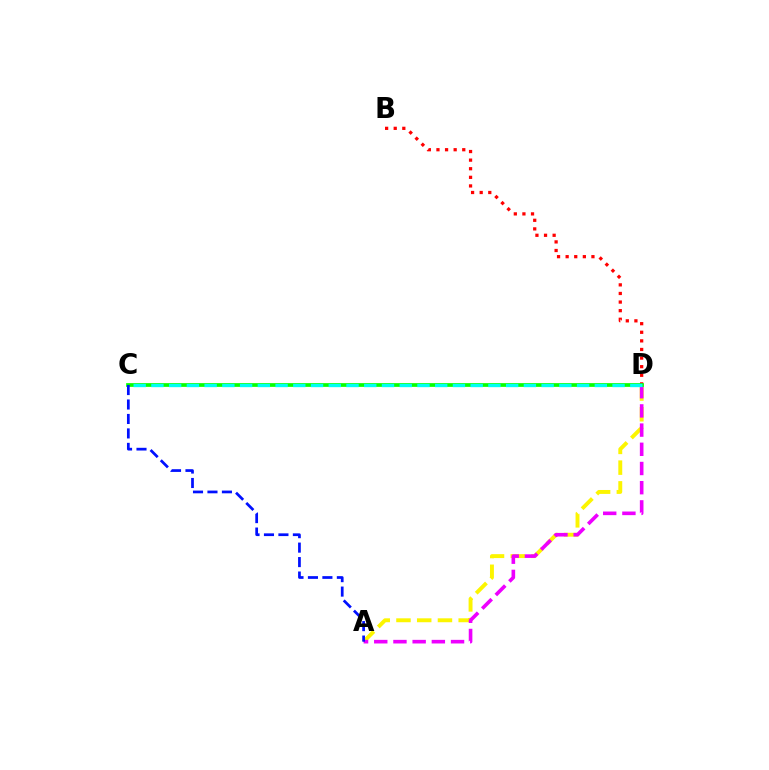{('A', 'D'): [{'color': '#fcf500', 'line_style': 'dashed', 'thickness': 2.82}, {'color': '#ee00ff', 'line_style': 'dashed', 'thickness': 2.61}], ('B', 'D'): [{'color': '#ff0000', 'line_style': 'dotted', 'thickness': 2.34}], ('C', 'D'): [{'color': '#08ff00', 'line_style': 'solid', 'thickness': 2.68}, {'color': '#00fff6', 'line_style': 'dashed', 'thickness': 2.41}], ('A', 'C'): [{'color': '#0010ff', 'line_style': 'dashed', 'thickness': 1.96}]}